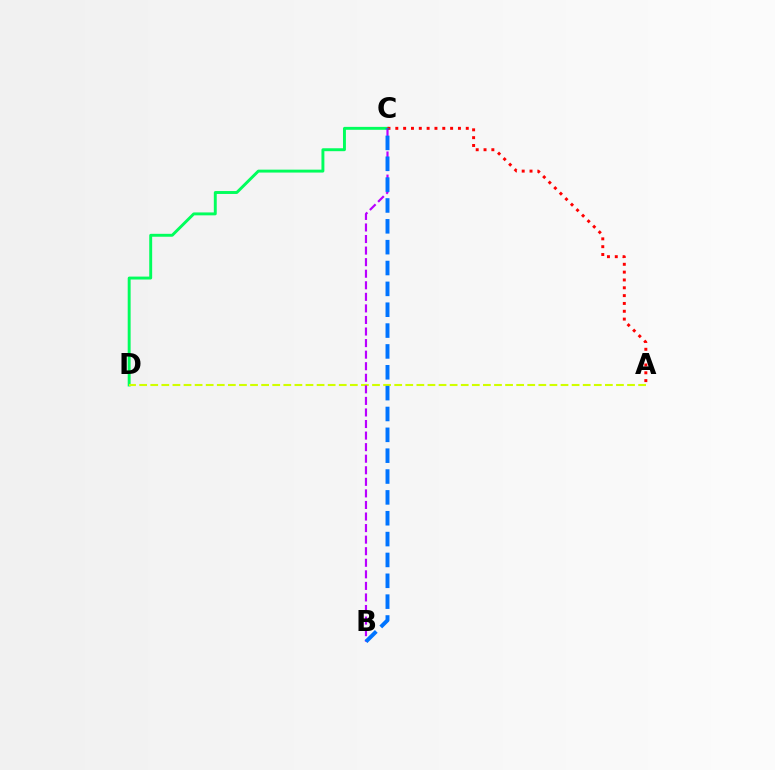{('C', 'D'): [{'color': '#00ff5c', 'line_style': 'solid', 'thickness': 2.1}], ('A', 'D'): [{'color': '#d1ff00', 'line_style': 'dashed', 'thickness': 1.51}], ('B', 'C'): [{'color': '#b900ff', 'line_style': 'dashed', 'thickness': 1.57}, {'color': '#0074ff', 'line_style': 'dashed', 'thickness': 2.83}], ('A', 'C'): [{'color': '#ff0000', 'line_style': 'dotted', 'thickness': 2.13}]}